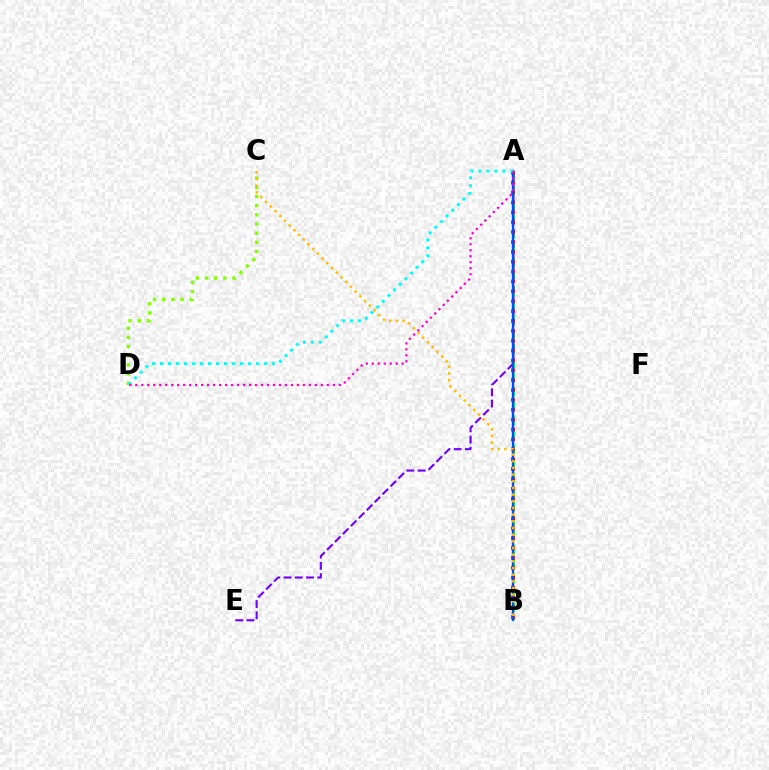{('A', 'B'): [{'color': '#00ff39', 'line_style': 'dashed', 'thickness': 1.95}, {'color': '#ff0000', 'line_style': 'dotted', 'thickness': 2.68}, {'color': '#004bff', 'line_style': 'solid', 'thickness': 1.69}], ('A', 'E'): [{'color': '#7200ff', 'line_style': 'dashed', 'thickness': 1.53}], ('C', 'D'): [{'color': '#84ff00', 'line_style': 'dotted', 'thickness': 2.49}], ('B', 'C'): [{'color': '#ffbd00', 'line_style': 'dotted', 'thickness': 1.81}], ('A', 'D'): [{'color': '#00fff6', 'line_style': 'dotted', 'thickness': 2.17}, {'color': '#ff00cf', 'line_style': 'dotted', 'thickness': 1.63}]}